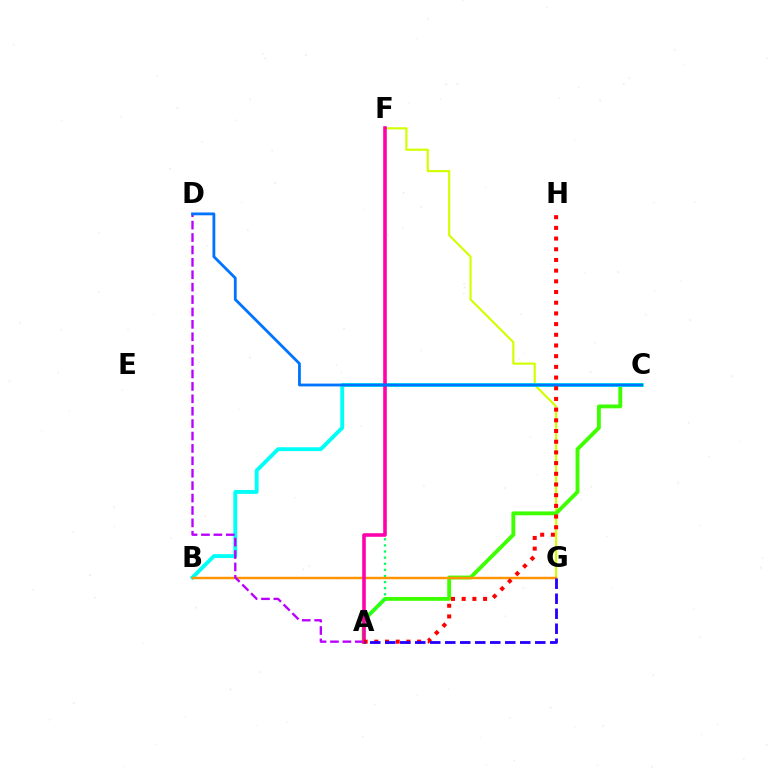{('F', 'G'): [{'color': '#d1ff00', 'line_style': 'solid', 'thickness': 1.55}], ('A', 'C'): [{'color': '#3dff00', 'line_style': 'solid', 'thickness': 2.78}], ('B', 'C'): [{'color': '#00fff6', 'line_style': 'solid', 'thickness': 2.78}], ('A', 'F'): [{'color': '#00ff5c', 'line_style': 'dotted', 'thickness': 1.66}, {'color': '#ff00ac', 'line_style': 'solid', 'thickness': 2.57}], ('B', 'G'): [{'color': '#ff9400', 'line_style': 'solid', 'thickness': 1.76}], ('A', 'D'): [{'color': '#b900ff', 'line_style': 'dashed', 'thickness': 1.69}], ('C', 'D'): [{'color': '#0074ff', 'line_style': 'solid', 'thickness': 2.03}], ('A', 'H'): [{'color': '#ff0000', 'line_style': 'dotted', 'thickness': 2.91}], ('A', 'G'): [{'color': '#2500ff', 'line_style': 'dashed', 'thickness': 2.04}]}